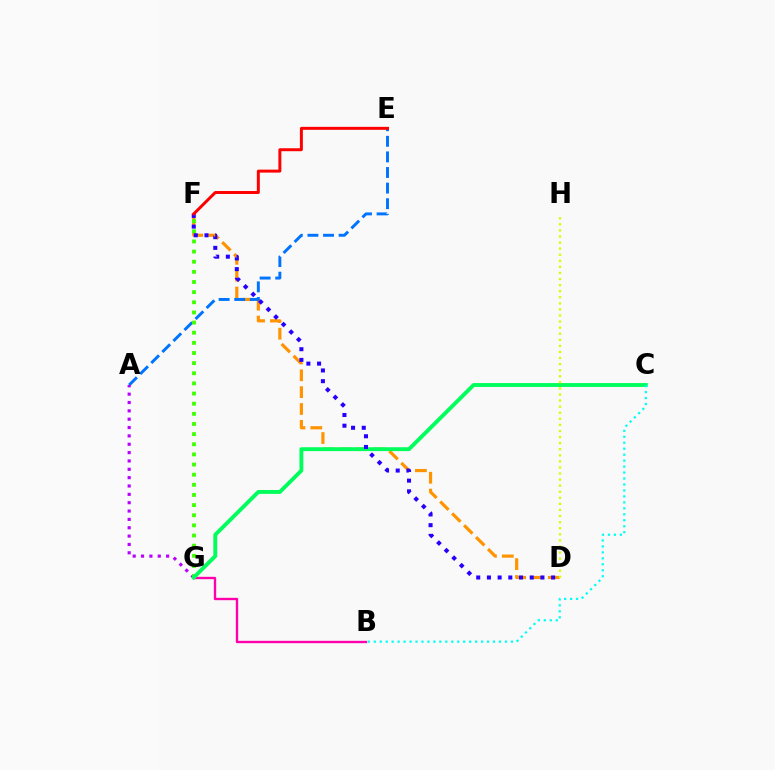{('B', 'G'): [{'color': '#ff00ac', 'line_style': 'solid', 'thickness': 1.7}], ('D', 'F'): [{'color': '#ff9400', 'line_style': 'dashed', 'thickness': 2.29}, {'color': '#2500ff', 'line_style': 'dotted', 'thickness': 2.91}], ('A', 'E'): [{'color': '#0074ff', 'line_style': 'dashed', 'thickness': 2.12}], ('A', 'G'): [{'color': '#b900ff', 'line_style': 'dotted', 'thickness': 2.27}], ('F', 'G'): [{'color': '#3dff00', 'line_style': 'dotted', 'thickness': 2.76}], ('C', 'G'): [{'color': '#00ff5c', 'line_style': 'solid', 'thickness': 2.79}], ('B', 'C'): [{'color': '#00fff6', 'line_style': 'dotted', 'thickness': 1.62}], ('E', 'F'): [{'color': '#ff0000', 'line_style': 'solid', 'thickness': 2.14}], ('D', 'H'): [{'color': '#d1ff00', 'line_style': 'dotted', 'thickness': 1.65}]}